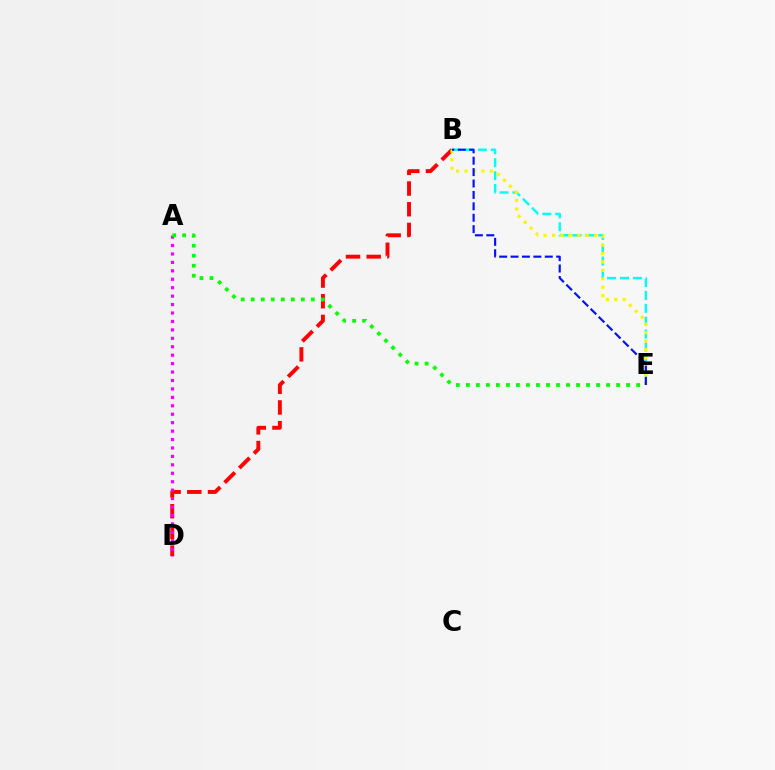{('B', 'D'): [{'color': '#ff0000', 'line_style': 'dashed', 'thickness': 2.81}], ('B', 'E'): [{'color': '#00fff6', 'line_style': 'dashed', 'thickness': 1.75}, {'color': '#fcf500', 'line_style': 'dotted', 'thickness': 2.29}, {'color': '#0010ff', 'line_style': 'dashed', 'thickness': 1.55}], ('A', 'D'): [{'color': '#ee00ff', 'line_style': 'dotted', 'thickness': 2.29}], ('A', 'E'): [{'color': '#08ff00', 'line_style': 'dotted', 'thickness': 2.72}]}